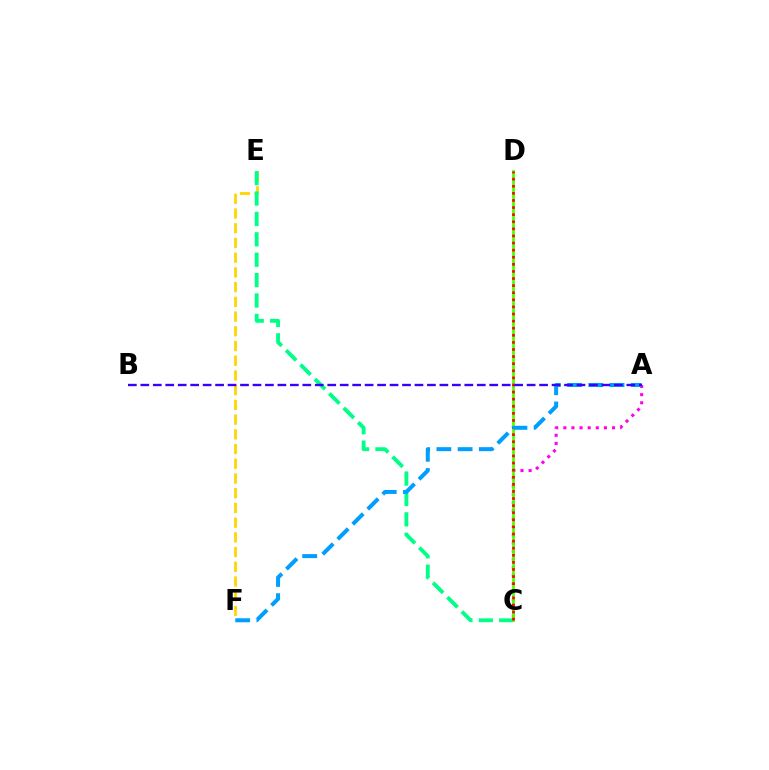{('E', 'F'): [{'color': '#ffd500', 'line_style': 'dashed', 'thickness': 2.0}], ('A', 'C'): [{'color': '#ff00ed', 'line_style': 'dotted', 'thickness': 2.21}], ('C', 'E'): [{'color': '#00ff86', 'line_style': 'dashed', 'thickness': 2.77}], ('C', 'D'): [{'color': '#4fff00', 'line_style': 'solid', 'thickness': 1.96}, {'color': '#ff0000', 'line_style': 'dotted', 'thickness': 1.93}], ('A', 'F'): [{'color': '#009eff', 'line_style': 'dashed', 'thickness': 2.88}], ('A', 'B'): [{'color': '#3700ff', 'line_style': 'dashed', 'thickness': 1.69}]}